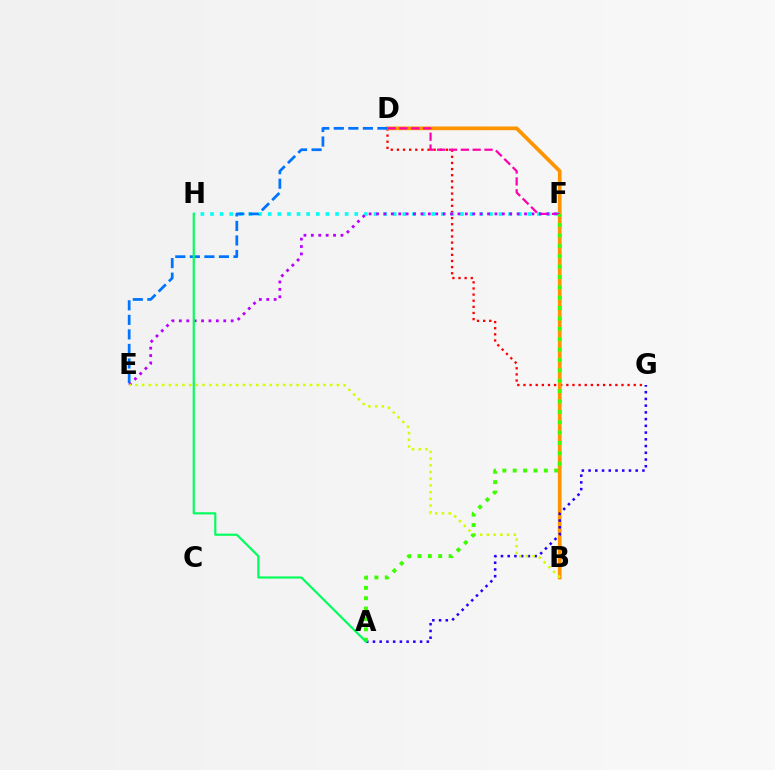{('D', 'G'): [{'color': '#ff0000', 'line_style': 'dotted', 'thickness': 1.66}], ('B', 'D'): [{'color': '#ff9400', 'line_style': 'solid', 'thickness': 2.67}], ('F', 'H'): [{'color': '#00fff6', 'line_style': 'dotted', 'thickness': 2.61}], ('D', 'E'): [{'color': '#0074ff', 'line_style': 'dashed', 'thickness': 1.98}], ('D', 'F'): [{'color': '#ff00ac', 'line_style': 'dashed', 'thickness': 1.61}], ('A', 'G'): [{'color': '#2500ff', 'line_style': 'dotted', 'thickness': 1.83}], ('E', 'F'): [{'color': '#b900ff', 'line_style': 'dotted', 'thickness': 2.01}], ('B', 'E'): [{'color': '#d1ff00', 'line_style': 'dotted', 'thickness': 1.83}], ('A', 'F'): [{'color': '#3dff00', 'line_style': 'dotted', 'thickness': 2.82}], ('A', 'H'): [{'color': '#00ff5c', 'line_style': 'solid', 'thickness': 1.56}]}